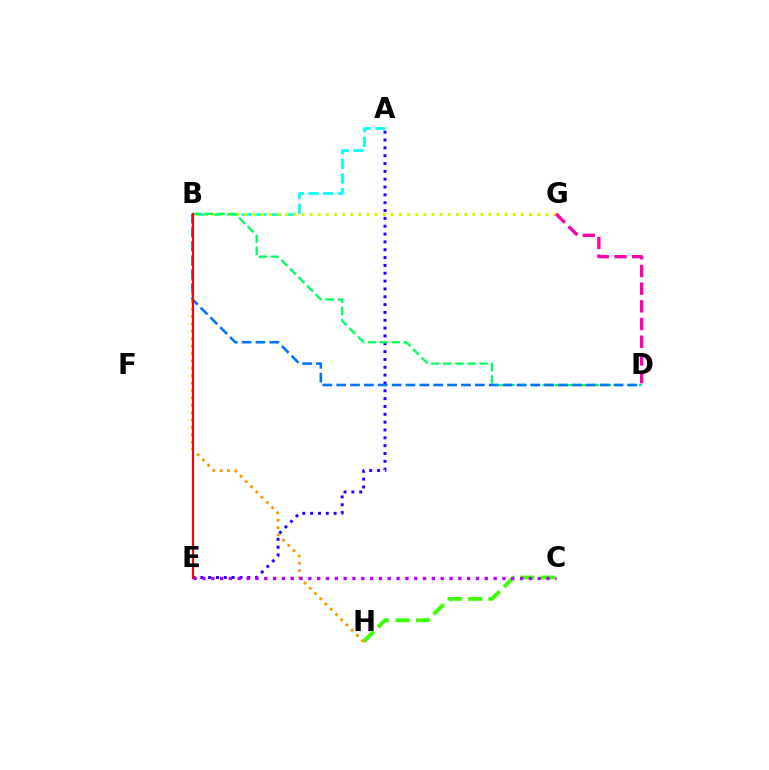{('A', 'E'): [{'color': '#2500ff', 'line_style': 'dotted', 'thickness': 2.13}], ('C', 'H'): [{'color': '#3dff00', 'line_style': 'dashed', 'thickness': 2.77}], ('A', 'B'): [{'color': '#00fff6', 'line_style': 'dashed', 'thickness': 1.99}], ('B', 'H'): [{'color': '#ff9400', 'line_style': 'dotted', 'thickness': 2.01}], ('B', 'G'): [{'color': '#d1ff00', 'line_style': 'dotted', 'thickness': 2.21}], ('C', 'E'): [{'color': '#b900ff', 'line_style': 'dotted', 'thickness': 2.4}], ('D', 'G'): [{'color': '#ff00ac', 'line_style': 'dashed', 'thickness': 2.4}], ('B', 'D'): [{'color': '#00ff5c', 'line_style': 'dashed', 'thickness': 1.64}, {'color': '#0074ff', 'line_style': 'dashed', 'thickness': 1.88}], ('B', 'E'): [{'color': '#ff0000', 'line_style': 'solid', 'thickness': 1.56}]}